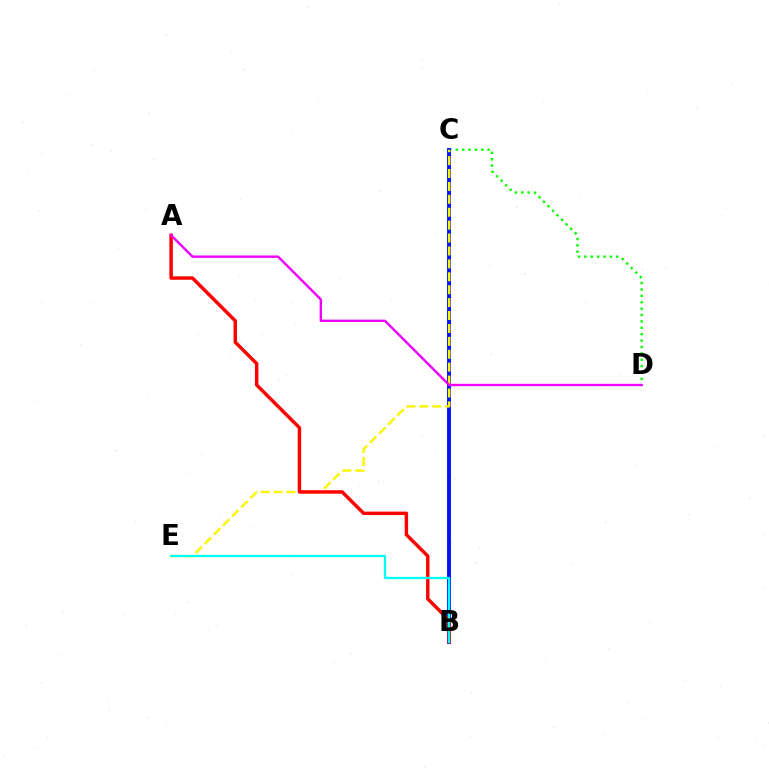{('C', 'D'): [{'color': '#08ff00', 'line_style': 'dotted', 'thickness': 1.73}], ('B', 'C'): [{'color': '#0010ff', 'line_style': 'solid', 'thickness': 2.78}], ('C', 'E'): [{'color': '#fcf500', 'line_style': 'dashed', 'thickness': 1.75}], ('A', 'B'): [{'color': '#ff0000', 'line_style': 'solid', 'thickness': 2.48}], ('B', 'E'): [{'color': '#00fff6', 'line_style': 'solid', 'thickness': 1.65}], ('A', 'D'): [{'color': '#ee00ff', 'line_style': 'solid', 'thickness': 1.73}]}